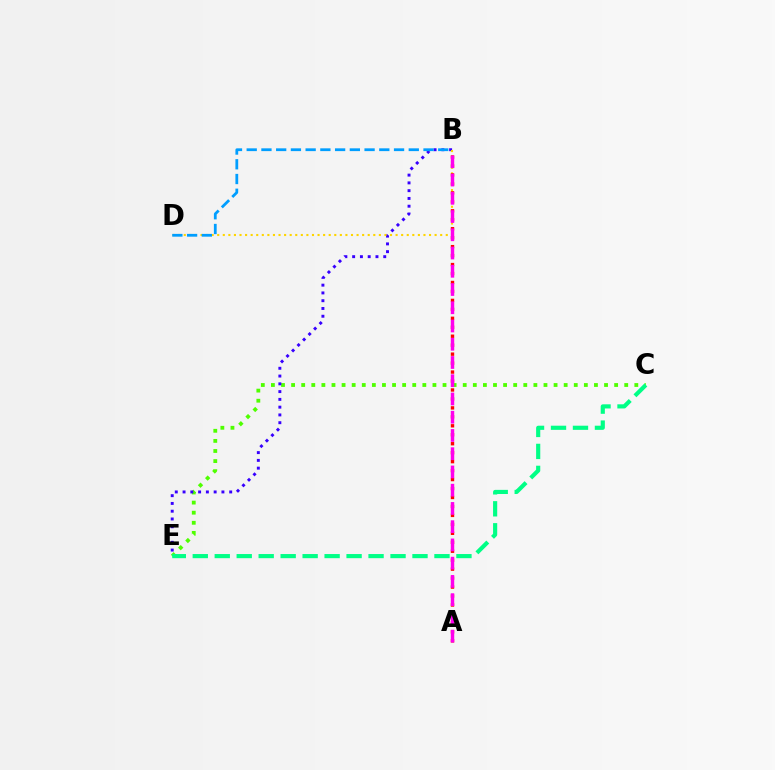{('C', 'E'): [{'color': '#4fff00', 'line_style': 'dotted', 'thickness': 2.74}, {'color': '#00ff86', 'line_style': 'dashed', 'thickness': 2.98}], ('B', 'E'): [{'color': '#3700ff', 'line_style': 'dotted', 'thickness': 2.11}], ('B', 'D'): [{'color': '#ffd500', 'line_style': 'dotted', 'thickness': 1.51}, {'color': '#009eff', 'line_style': 'dashed', 'thickness': 2.0}], ('A', 'B'): [{'color': '#ff0000', 'line_style': 'dotted', 'thickness': 2.43}, {'color': '#ff00ed', 'line_style': 'dashed', 'thickness': 2.48}]}